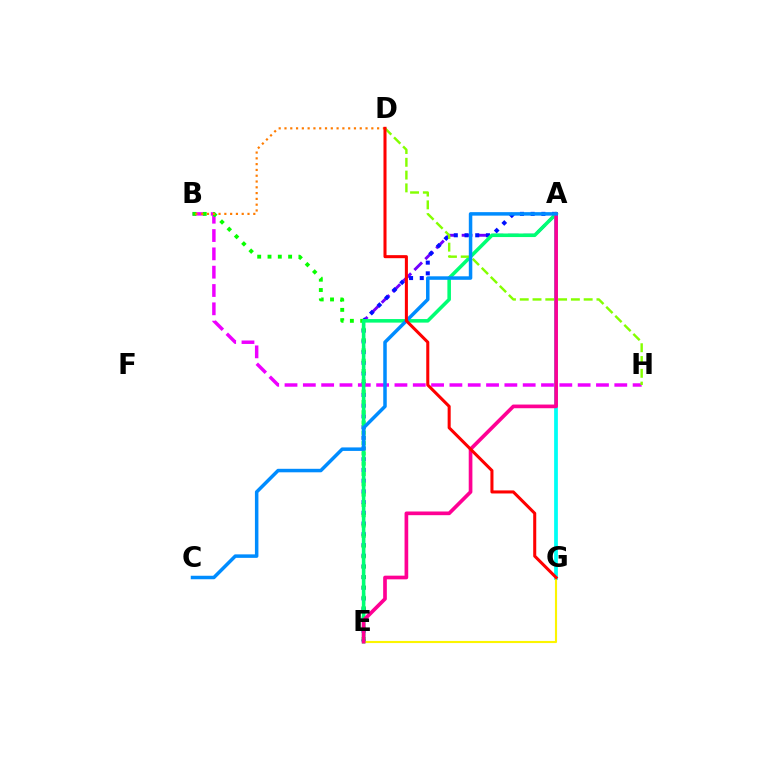{('A', 'E'): [{'color': '#7200ff', 'line_style': 'dashed', 'thickness': 2.09}, {'color': '#0010ff', 'line_style': 'dotted', 'thickness': 2.91}, {'color': '#00ff74', 'line_style': 'solid', 'thickness': 2.56}, {'color': '#ff0094', 'line_style': 'solid', 'thickness': 2.65}], ('A', 'G'): [{'color': '#00fff6', 'line_style': 'solid', 'thickness': 2.7}], ('B', 'H'): [{'color': '#ee00ff', 'line_style': 'dashed', 'thickness': 2.49}], ('B', 'E'): [{'color': '#08ff00', 'line_style': 'dotted', 'thickness': 2.8}], ('E', 'G'): [{'color': '#fcf500', 'line_style': 'solid', 'thickness': 1.53}], ('D', 'H'): [{'color': '#84ff00', 'line_style': 'dashed', 'thickness': 1.74}], ('B', 'D'): [{'color': '#ff7c00', 'line_style': 'dotted', 'thickness': 1.57}], ('A', 'C'): [{'color': '#008cff', 'line_style': 'solid', 'thickness': 2.52}], ('D', 'G'): [{'color': '#ff0000', 'line_style': 'solid', 'thickness': 2.2}]}